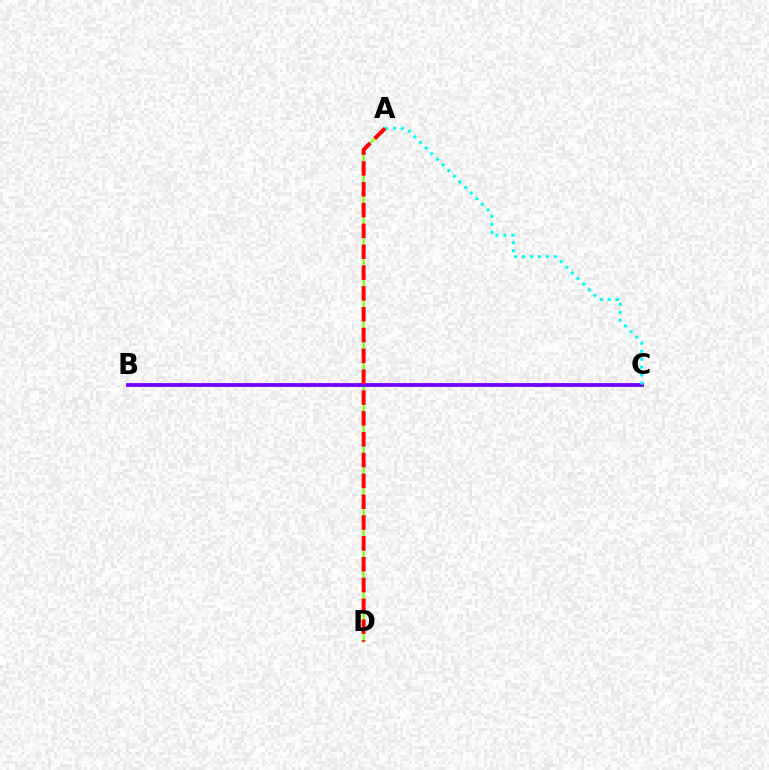{('A', 'D'): [{'color': '#84ff00', 'line_style': 'solid', 'thickness': 1.62}, {'color': '#ff0000', 'line_style': 'dashed', 'thickness': 2.83}], ('B', 'C'): [{'color': '#7200ff', 'line_style': 'solid', 'thickness': 2.73}], ('A', 'C'): [{'color': '#00fff6', 'line_style': 'dotted', 'thickness': 2.16}]}